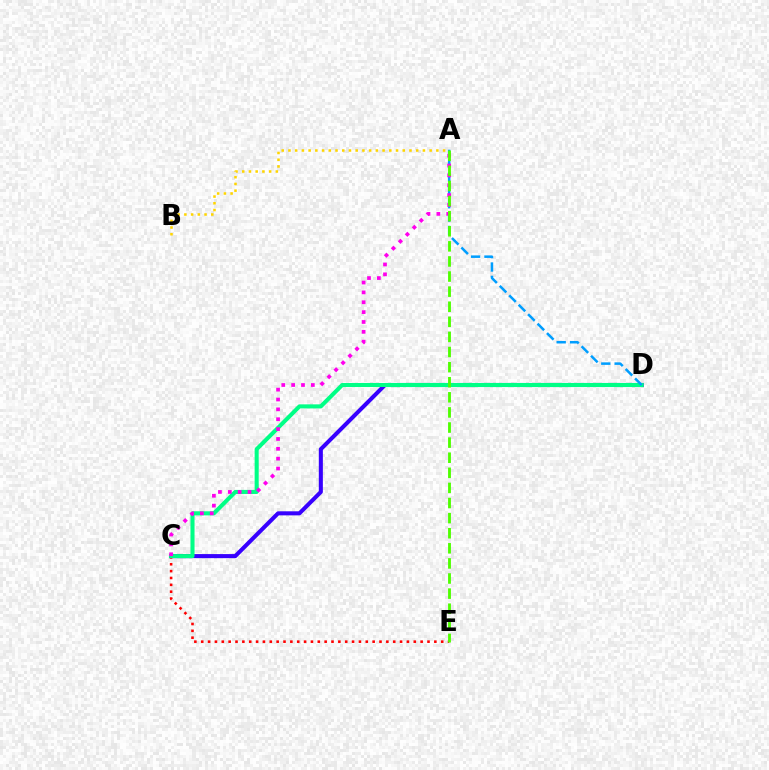{('C', 'D'): [{'color': '#3700ff', 'line_style': 'solid', 'thickness': 2.92}, {'color': '#00ff86', 'line_style': 'solid', 'thickness': 2.93}], ('C', 'E'): [{'color': '#ff0000', 'line_style': 'dotted', 'thickness': 1.86}], ('A', 'B'): [{'color': '#ffd500', 'line_style': 'dotted', 'thickness': 1.83}], ('A', 'D'): [{'color': '#009eff', 'line_style': 'dashed', 'thickness': 1.81}], ('A', 'C'): [{'color': '#ff00ed', 'line_style': 'dotted', 'thickness': 2.68}], ('A', 'E'): [{'color': '#4fff00', 'line_style': 'dashed', 'thickness': 2.05}]}